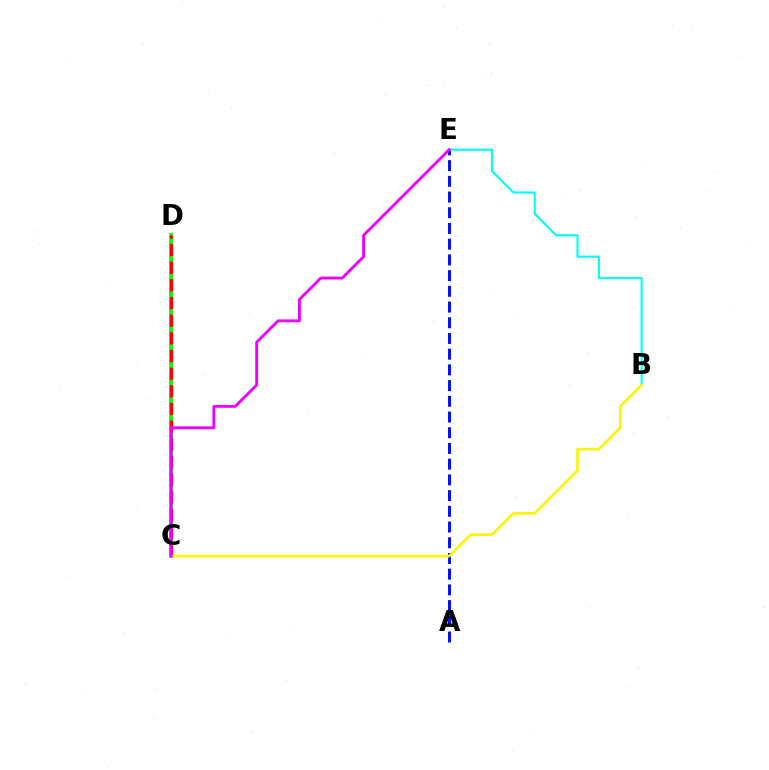{('C', 'D'): [{'color': '#08ff00', 'line_style': 'solid', 'thickness': 2.76}, {'color': '#ff0000', 'line_style': 'dashed', 'thickness': 2.4}], ('A', 'E'): [{'color': '#0010ff', 'line_style': 'dashed', 'thickness': 2.13}], ('B', 'E'): [{'color': '#00fff6', 'line_style': 'solid', 'thickness': 1.54}], ('B', 'C'): [{'color': '#fcf500', 'line_style': 'solid', 'thickness': 1.9}], ('C', 'E'): [{'color': '#ee00ff', 'line_style': 'solid', 'thickness': 2.05}]}